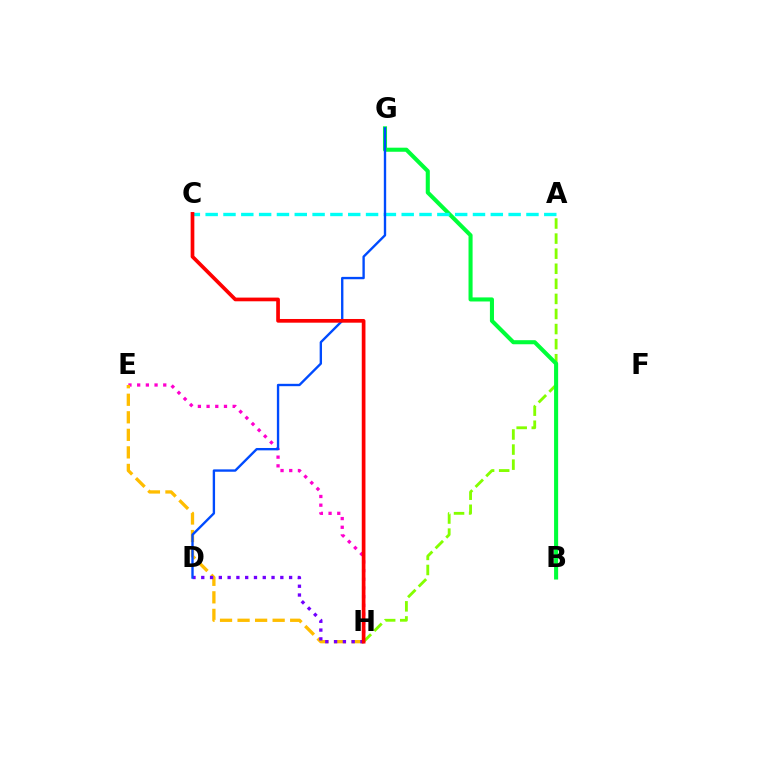{('E', 'H'): [{'color': '#ff00cf', 'line_style': 'dotted', 'thickness': 2.36}, {'color': '#ffbd00', 'line_style': 'dashed', 'thickness': 2.38}], ('A', 'H'): [{'color': '#84ff00', 'line_style': 'dashed', 'thickness': 2.05}], ('B', 'G'): [{'color': '#00ff39', 'line_style': 'solid', 'thickness': 2.93}], ('A', 'C'): [{'color': '#00fff6', 'line_style': 'dashed', 'thickness': 2.42}], ('D', 'H'): [{'color': '#7200ff', 'line_style': 'dotted', 'thickness': 2.39}], ('D', 'G'): [{'color': '#004bff', 'line_style': 'solid', 'thickness': 1.7}], ('C', 'H'): [{'color': '#ff0000', 'line_style': 'solid', 'thickness': 2.66}]}